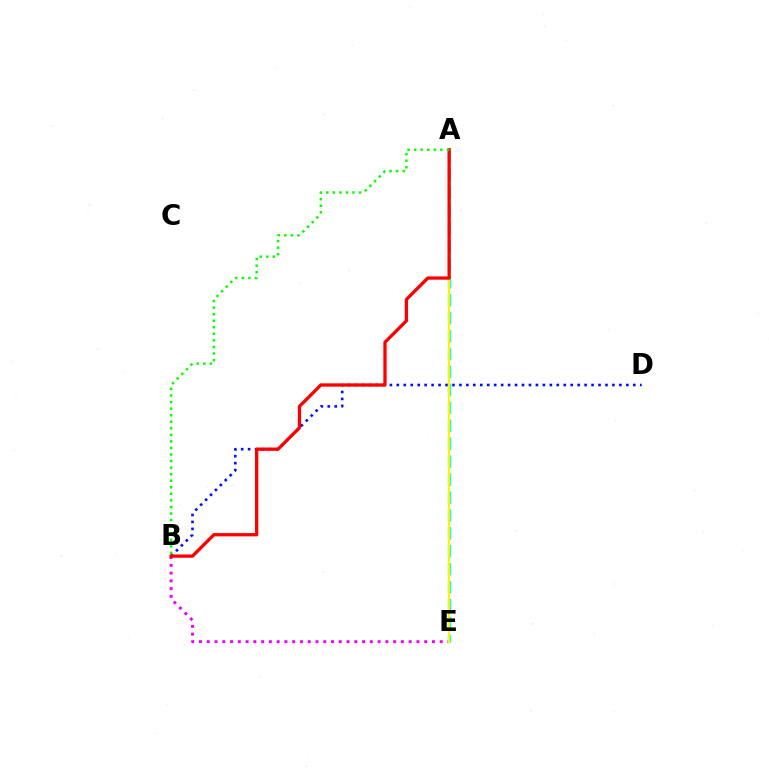{('A', 'E'): [{'color': '#00fff6', 'line_style': 'dashed', 'thickness': 2.44}, {'color': '#fcf500', 'line_style': 'solid', 'thickness': 1.55}], ('B', 'D'): [{'color': '#0010ff', 'line_style': 'dotted', 'thickness': 1.89}], ('B', 'E'): [{'color': '#ee00ff', 'line_style': 'dotted', 'thickness': 2.11}], ('A', 'B'): [{'color': '#ff0000', 'line_style': 'solid', 'thickness': 2.37}, {'color': '#08ff00', 'line_style': 'dotted', 'thickness': 1.78}]}